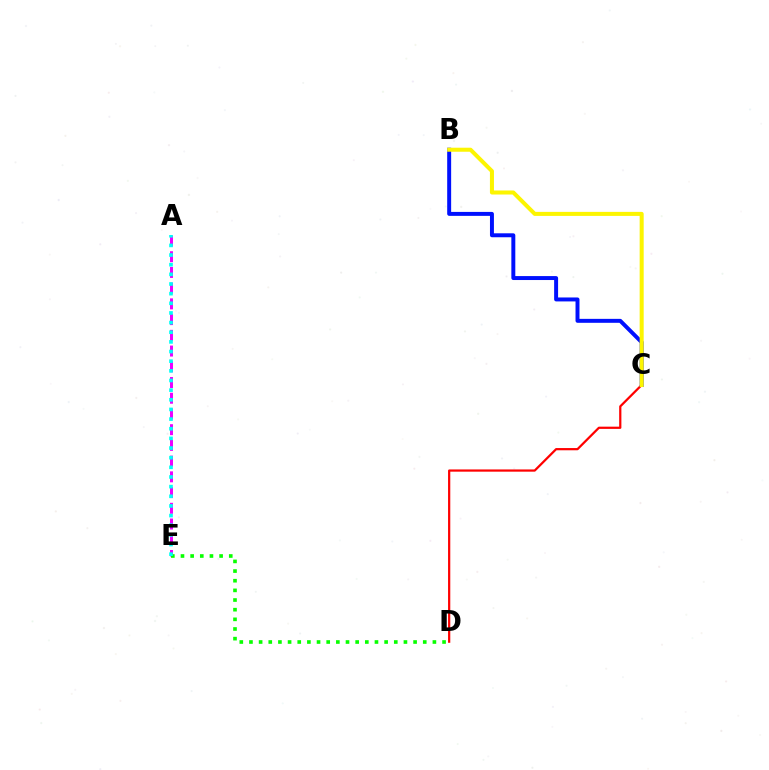{('A', 'E'): [{'color': '#ee00ff', 'line_style': 'dashed', 'thickness': 2.14}, {'color': '#00fff6', 'line_style': 'dotted', 'thickness': 2.62}], ('D', 'E'): [{'color': '#08ff00', 'line_style': 'dotted', 'thickness': 2.62}], ('C', 'D'): [{'color': '#ff0000', 'line_style': 'solid', 'thickness': 1.61}], ('B', 'C'): [{'color': '#0010ff', 'line_style': 'solid', 'thickness': 2.85}, {'color': '#fcf500', 'line_style': 'solid', 'thickness': 2.9}]}